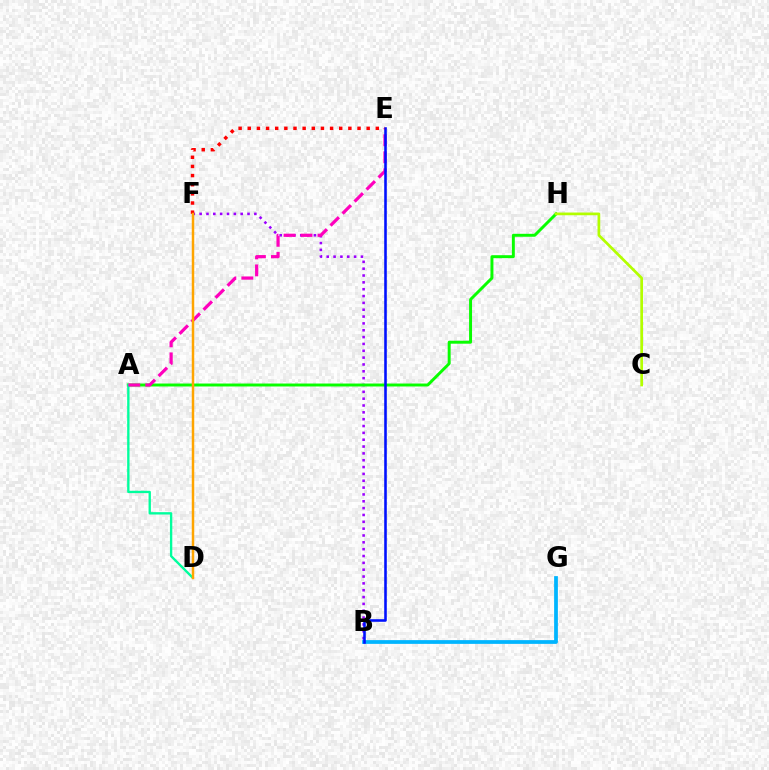{('B', 'G'): [{'color': '#00b5ff', 'line_style': 'solid', 'thickness': 2.7}], ('B', 'F'): [{'color': '#9b00ff', 'line_style': 'dotted', 'thickness': 1.86}], ('A', 'H'): [{'color': '#08ff00', 'line_style': 'solid', 'thickness': 2.12}], ('A', 'D'): [{'color': '#00ff9d', 'line_style': 'solid', 'thickness': 1.69}], ('A', 'E'): [{'color': '#ff00bd', 'line_style': 'dashed', 'thickness': 2.31}], ('B', 'E'): [{'color': '#0010ff', 'line_style': 'solid', 'thickness': 1.86}], ('E', 'F'): [{'color': '#ff0000', 'line_style': 'dotted', 'thickness': 2.49}], ('D', 'F'): [{'color': '#ffa500', 'line_style': 'solid', 'thickness': 1.78}], ('C', 'H'): [{'color': '#b3ff00', 'line_style': 'solid', 'thickness': 1.95}]}